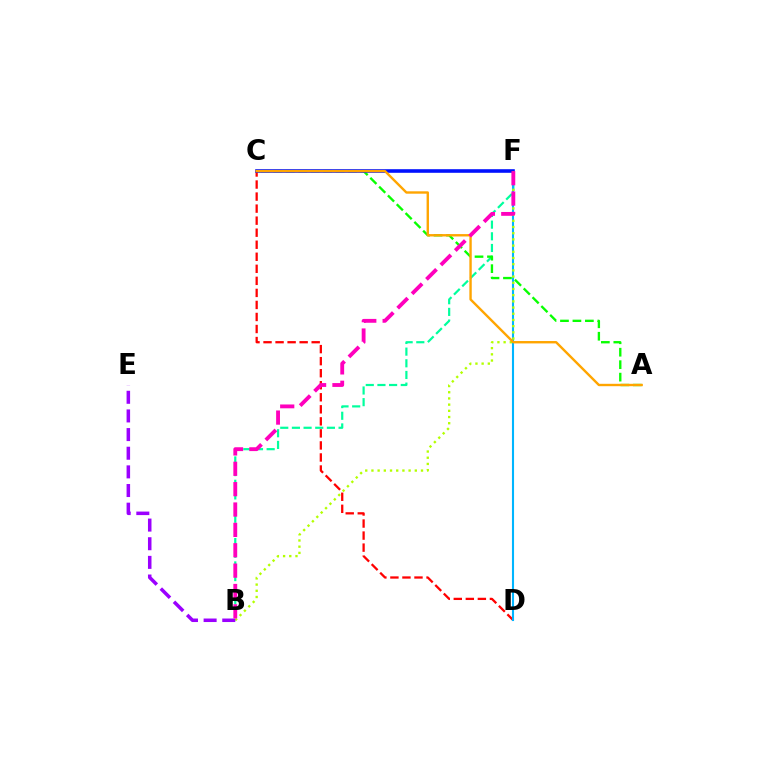{('B', 'F'): [{'color': '#00ff9d', 'line_style': 'dashed', 'thickness': 1.58}, {'color': '#b3ff00', 'line_style': 'dotted', 'thickness': 1.68}, {'color': '#ff00bd', 'line_style': 'dashed', 'thickness': 2.77}], ('C', 'D'): [{'color': '#ff0000', 'line_style': 'dashed', 'thickness': 1.64}], ('A', 'C'): [{'color': '#08ff00', 'line_style': 'dashed', 'thickness': 1.69}, {'color': '#ffa500', 'line_style': 'solid', 'thickness': 1.71}], ('D', 'F'): [{'color': '#00b5ff', 'line_style': 'solid', 'thickness': 1.51}], ('C', 'F'): [{'color': '#0010ff', 'line_style': 'solid', 'thickness': 2.59}], ('B', 'E'): [{'color': '#9b00ff', 'line_style': 'dashed', 'thickness': 2.53}]}